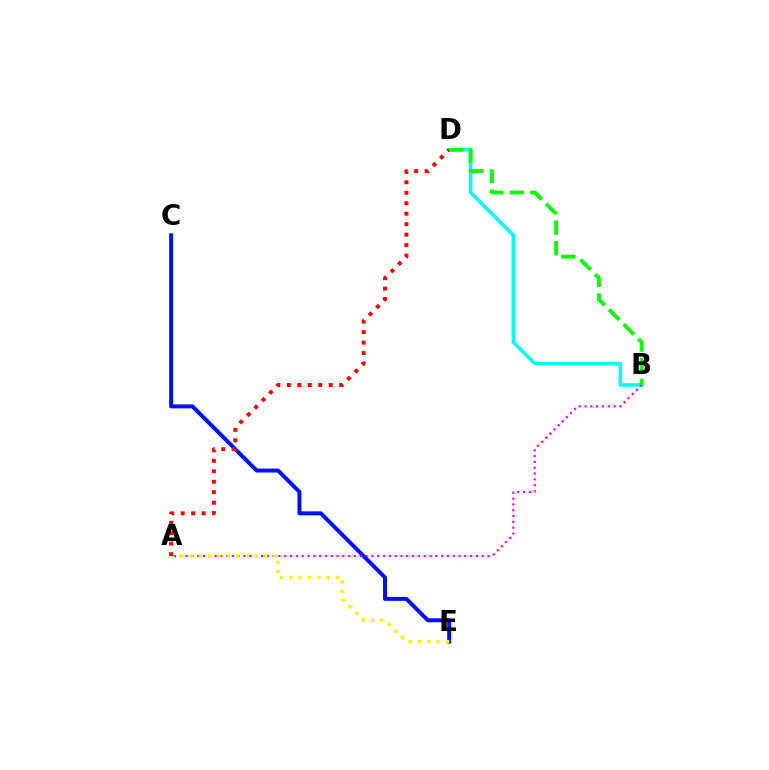{('B', 'D'): [{'color': '#00fff6', 'line_style': 'solid', 'thickness': 2.56}, {'color': '#08ff00', 'line_style': 'dashed', 'thickness': 2.8}], ('C', 'E'): [{'color': '#0010ff', 'line_style': 'solid', 'thickness': 2.86}], ('A', 'B'): [{'color': '#ee00ff', 'line_style': 'dotted', 'thickness': 1.58}], ('A', 'E'): [{'color': '#fcf500', 'line_style': 'dotted', 'thickness': 2.53}], ('A', 'D'): [{'color': '#ff0000', 'line_style': 'dotted', 'thickness': 2.84}]}